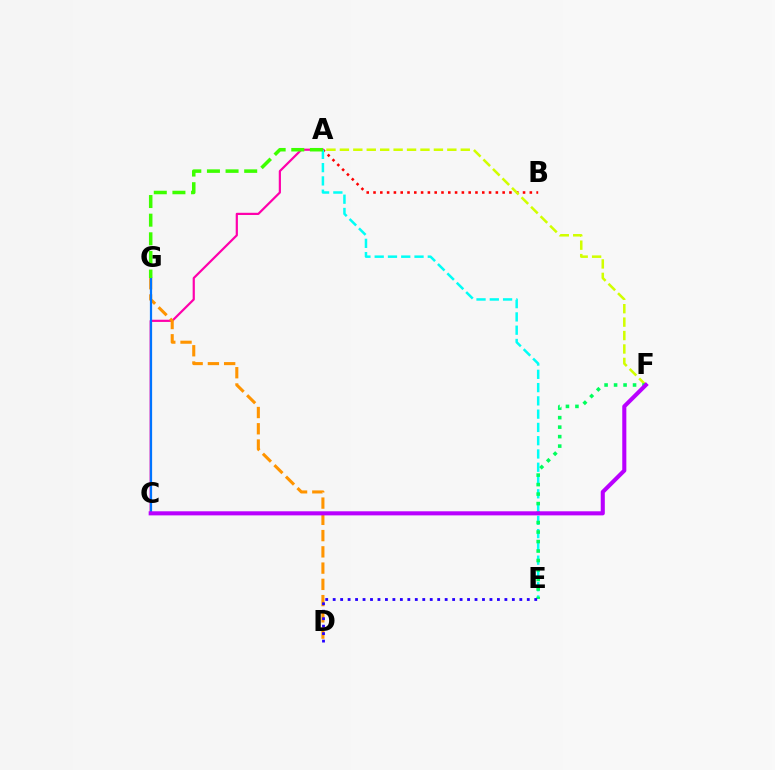{('A', 'B'): [{'color': '#ff0000', 'line_style': 'dotted', 'thickness': 1.85}], ('A', 'C'): [{'color': '#ff00ac', 'line_style': 'solid', 'thickness': 1.58}], ('A', 'E'): [{'color': '#00fff6', 'line_style': 'dashed', 'thickness': 1.8}], ('A', 'F'): [{'color': '#d1ff00', 'line_style': 'dashed', 'thickness': 1.82}], ('D', 'G'): [{'color': '#ff9400', 'line_style': 'dashed', 'thickness': 2.21}], ('C', 'G'): [{'color': '#0074ff', 'line_style': 'solid', 'thickness': 1.61}], ('E', 'F'): [{'color': '#00ff5c', 'line_style': 'dotted', 'thickness': 2.58}], ('A', 'G'): [{'color': '#3dff00', 'line_style': 'dashed', 'thickness': 2.53}], ('C', 'F'): [{'color': '#b900ff', 'line_style': 'solid', 'thickness': 2.94}], ('D', 'E'): [{'color': '#2500ff', 'line_style': 'dotted', 'thickness': 2.03}]}